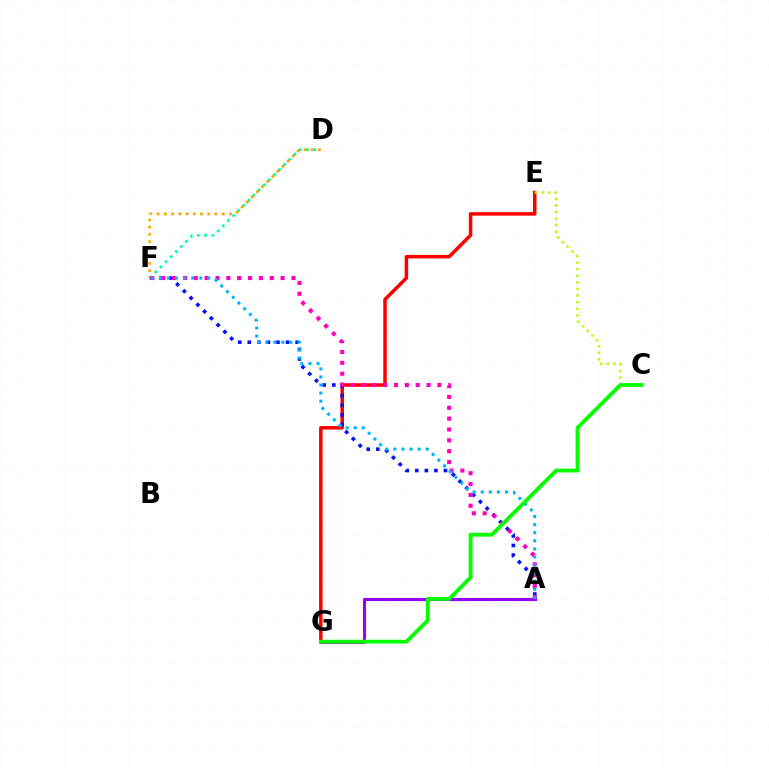{('E', 'G'): [{'color': '#ff0000', 'line_style': 'solid', 'thickness': 2.52}], ('D', 'F'): [{'color': '#00ff9d', 'line_style': 'dotted', 'thickness': 1.96}, {'color': '#ffa500', 'line_style': 'dotted', 'thickness': 1.96}], ('A', 'G'): [{'color': '#9b00ff', 'line_style': 'solid', 'thickness': 2.23}], ('C', 'E'): [{'color': '#b3ff00', 'line_style': 'dotted', 'thickness': 1.79}], ('A', 'F'): [{'color': '#0010ff', 'line_style': 'dotted', 'thickness': 2.6}, {'color': '#ff00bd', 'line_style': 'dotted', 'thickness': 2.95}, {'color': '#00b5ff', 'line_style': 'dotted', 'thickness': 2.2}], ('C', 'G'): [{'color': '#08ff00', 'line_style': 'solid', 'thickness': 2.76}]}